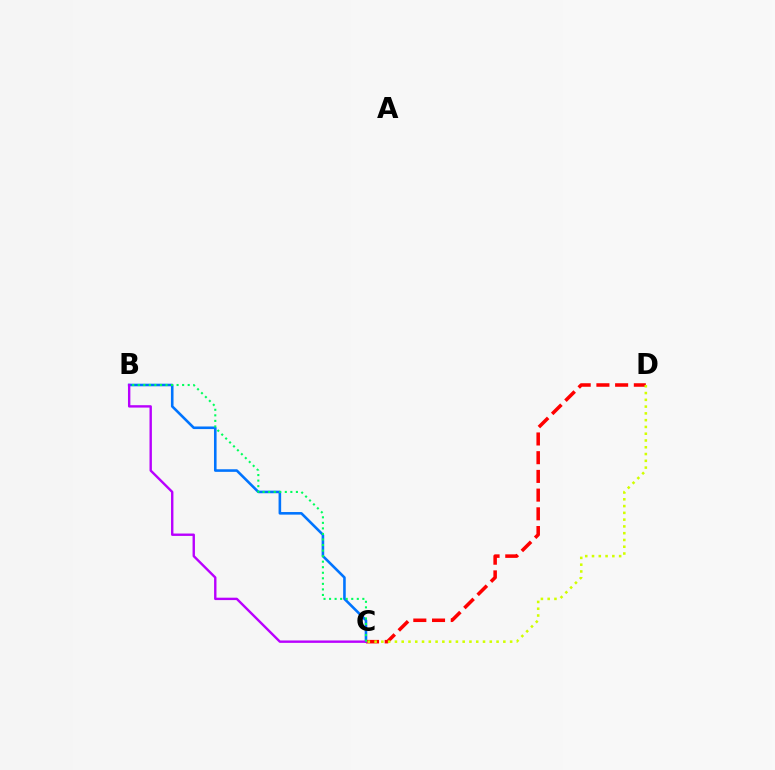{('B', 'C'): [{'color': '#0074ff', 'line_style': 'solid', 'thickness': 1.87}, {'color': '#b900ff', 'line_style': 'solid', 'thickness': 1.72}, {'color': '#00ff5c', 'line_style': 'dotted', 'thickness': 1.51}], ('C', 'D'): [{'color': '#ff0000', 'line_style': 'dashed', 'thickness': 2.54}, {'color': '#d1ff00', 'line_style': 'dotted', 'thickness': 1.84}]}